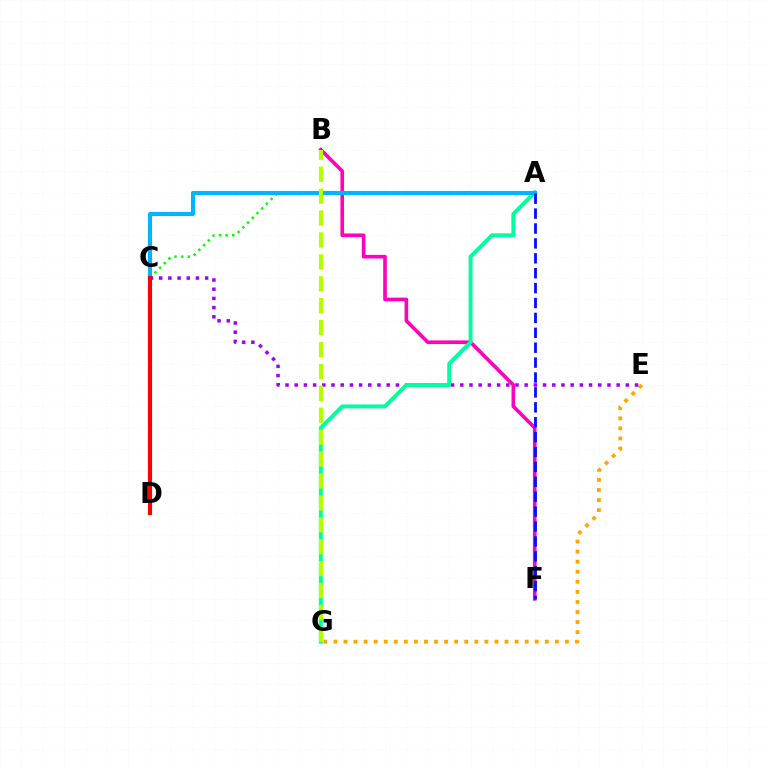{('E', 'G'): [{'color': '#ffa500', 'line_style': 'dotted', 'thickness': 2.74}], ('A', 'C'): [{'color': '#08ff00', 'line_style': 'dotted', 'thickness': 1.81}, {'color': '#00b5ff', 'line_style': 'solid', 'thickness': 2.95}], ('C', 'E'): [{'color': '#9b00ff', 'line_style': 'dotted', 'thickness': 2.5}], ('B', 'F'): [{'color': '#ff00bd', 'line_style': 'solid', 'thickness': 2.61}], ('A', 'G'): [{'color': '#00ff9d', 'line_style': 'solid', 'thickness': 2.82}], ('C', 'D'): [{'color': '#ff0000', 'line_style': 'solid', 'thickness': 2.99}], ('A', 'F'): [{'color': '#0010ff', 'line_style': 'dashed', 'thickness': 2.02}], ('B', 'G'): [{'color': '#b3ff00', 'line_style': 'dashed', 'thickness': 2.98}]}